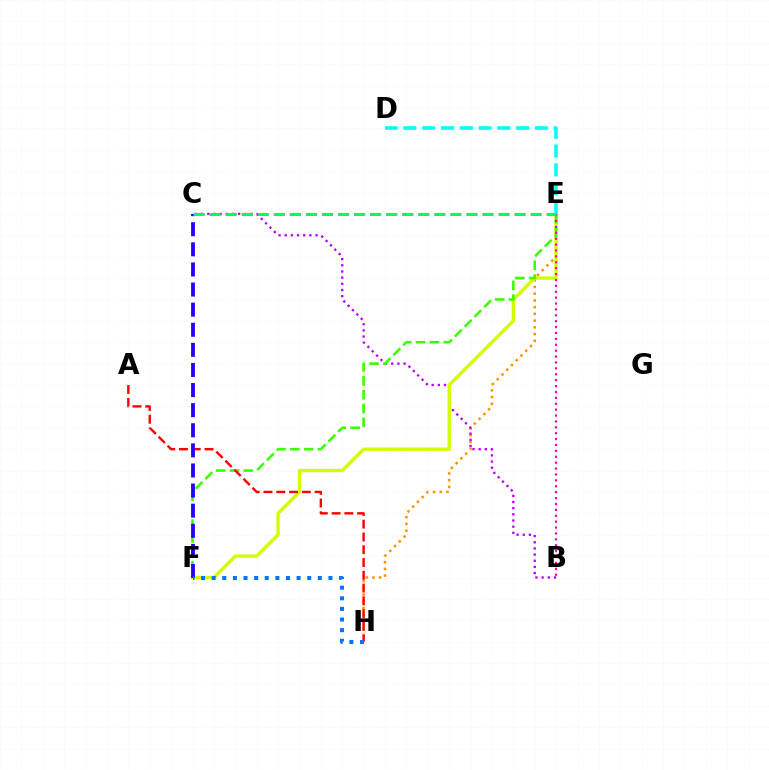{('E', 'H'): [{'color': '#ff9400', 'line_style': 'dotted', 'thickness': 1.83}], ('B', 'C'): [{'color': '#b900ff', 'line_style': 'dotted', 'thickness': 1.67}], ('E', 'F'): [{'color': '#d1ff00', 'line_style': 'solid', 'thickness': 2.42}, {'color': '#3dff00', 'line_style': 'dashed', 'thickness': 1.88}], ('D', 'E'): [{'color': '#00fff6', 'line_style': 'dashed', 'thickness': 2.55}], ('B', 'E'): [{'color': '#ff00ac', 'line_style': 'dotted', 'thickness': 1.6}], ('A', 'H'): [{'color': '#ff0000', 'line_style': 'dashed', 'thickness': 1.74}], ('C', 'F'): [{'color': '#2500ff', 'line_style': 'dashed', 'thickness': 2.73}], ('C', 'E'): [{'color': '#00ff5c', 'line_style': 'dashed', 'thickness': 2.18}], ('F', 'H'): [{'color': '#0074ff', 'line_style': 'dotted', 'thickness': 2.88}]}